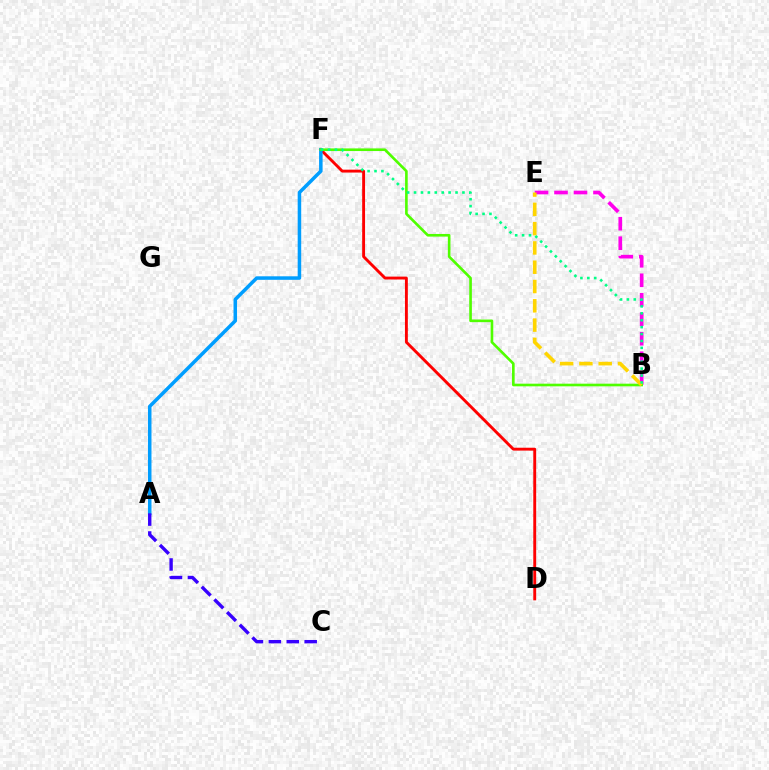{('D', 'F'): [{'color': '#ff0000', 'line_style': 'solid', 'thickness': 2.07}], ('A', 'F'): [{'color': '#009eff', 'line_style': 'solid', 'thickness': 2.53}], ('B', 'E'): [{'color': '#ff00ed', 'line_style': 'dashed', 'thickness': 2.65}, {'color': '#ffd500', 'line_style': 'dashed', 'thickness': 2.62}], ('B', 'F'): [{'color': '#4fff00', 'line_style': 'solid', 'thickness': 1.9}, {'color': '#00ff86', 'line_style': 'dotted', 'thickness': 1.88}], ('A', 'C'): [{'color': '#3700ff', 'line_style': 'dashed', 'thickness': 2.43}]}